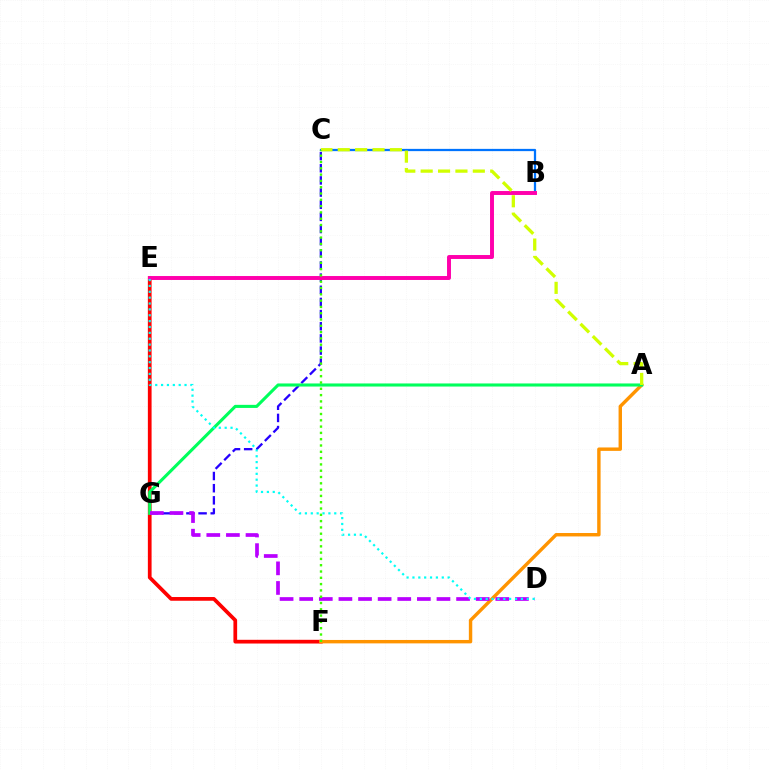{('E', 'F'): [{'color': '#ff0000', 'line_style': 'solid', 'thickness': 2.68}], ('C', 'G'): [{'color': '#2500ff', 'line_style': 'dashed', 'thickness': 1.65}], ('B', 'C'): [{'color': '#0074ff', 'line_style': 'solid', 'thickness': 1.63}], ('A', 'F'): [{'color': '#ff9400', 'line_style': 'solid', 'thickness': 2.46}], ('A', 'G'): [{'color': '#00ff5c', 'line_style': 'solid', 'thickness': 2.22}], ('B', 'E'): [{'color': '#ff00ac', 'line_style': 'solid', 'thickness': 2.84}], ('A', 'C'): [{'color': '#d1ff00', 'line_style': 'dashed', 'thickness': 2.36}], ('D', 'G'): [{'color': '#b900ff', 'line_style': 'dashed', 'thickness': 2.66}], ('C', 'F'): [{'color': '#3dff00', 'line_style': 'dotted', 'thickness': 1.71}], ('D', 'E'): [{'color': '#00fff6', 'line_style': 'dotted', 'thickness': 1.59}]}